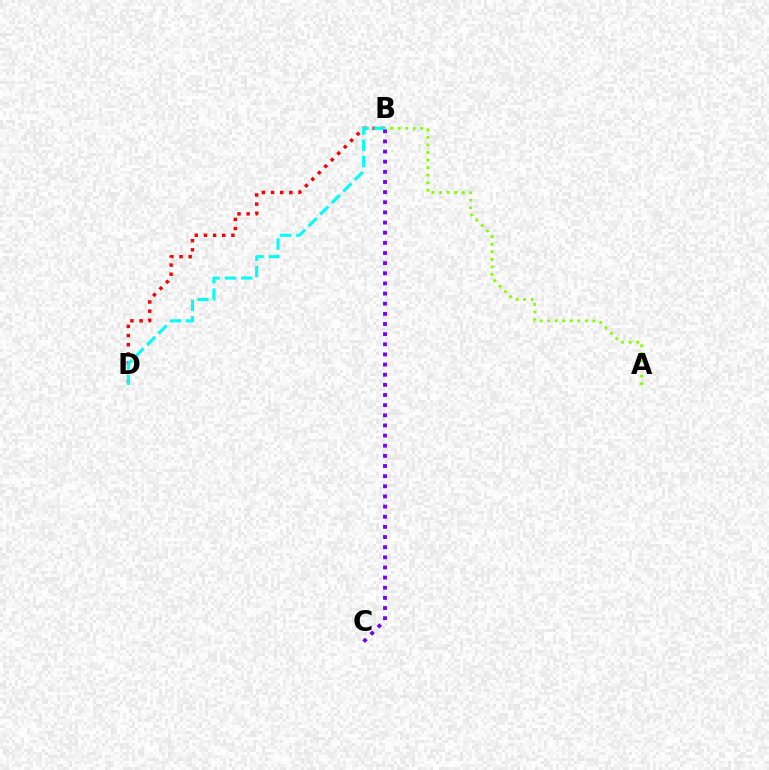{('A', 'B'): [{'color': '#84ff00', 'line_style': 'dotted', 'thickness': 2.05}], ('B', 'D'): [{'color': '#ff0000', 'line_style': 'dotted', 'thickness': 2.49}, {'color': '#00fff6', 'line_style': 'dashed', 'thickness': 2.22}], ('B', 'C'): [{'color': '#7200ff', 'line_style': 'dotted', 'thickness': 2.76}]}